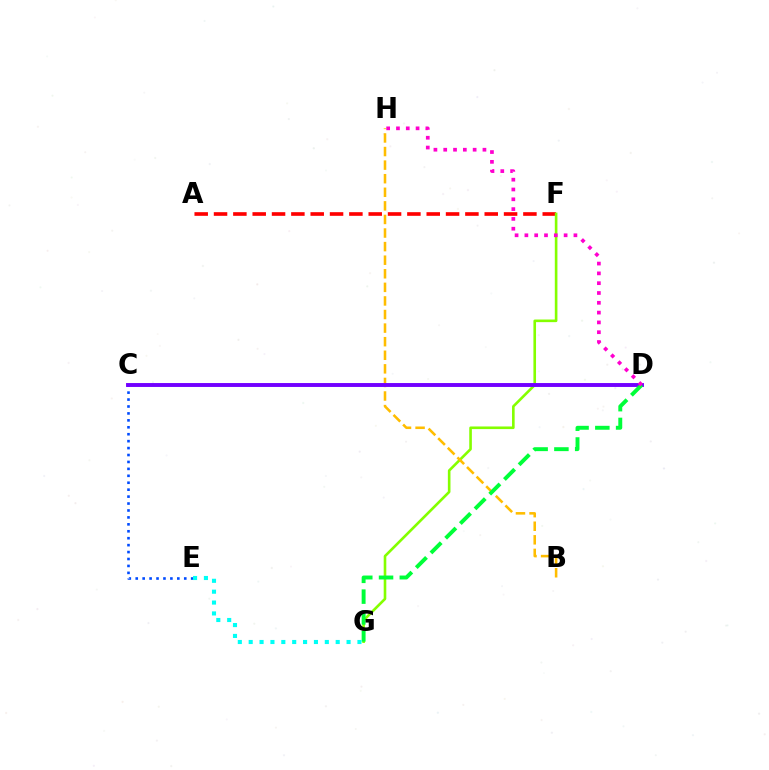{('A', 'F'): [{'color': '#ff0000', 'line_style': 'dashed', 'thickness': 2.63}], ('C', 'E'): [{'color': '#004bff', 'line_style': 'dotted', 'thickness': 1.88}], ('F', 'G'): [{'color': '#84ff00', 'line_style': 'solid', 'thickness': 1.89}], ('B', 'H'): [{'color': '#ffbd00', 'line_style': 'dashed', 'thickness': 1.85}], ('C', 'D'): [{'color': '#7200ff', 'line_style': 'solid', 'thickness': 2.81}], ('D', 'G'): [{'color': '#00ff39', 'line_style': 'dashed', 'thickness': 2.82}], ('D', 'H'): [{'color': '#ff00cf', 'line_style': 'dotted', 'thickness': 2.66}], ('E', 'G'): [{'color': '#00fff6', 'line_style': 'dotted', 'thickness': 2.96}]}